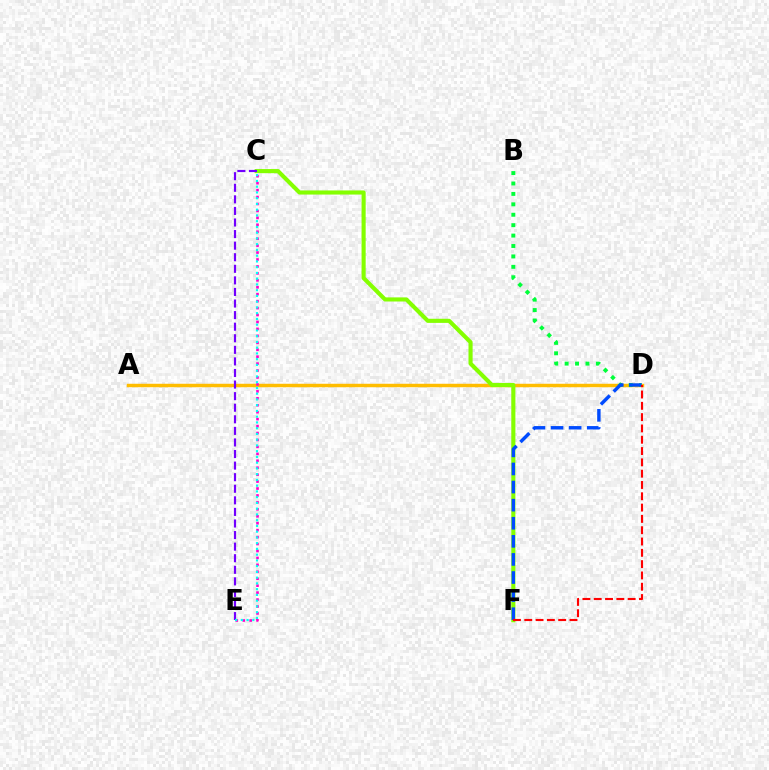{('A', 'D'): [{'color': '#ffbd00', 'line_style': 'solid', 'thickness': 2.49}], ('C', 'E'): [{'color': '#ff00cf', 'line_style': 'dotted', 'thickness': 1.89}, {'color': '#7200ff', 'line_style': 'dashed', 'thickness': 1.57}, {'color': '#00fff6', 'line_style': 'dotted', 'thickness': 1.56}], ('C', 'F'): [{'color': '#84ff00', 'line_style': 'solid', 'thickness': 2.96}], ('B', 'D'): [{'color': '#00ff39', 'line_style': 'dotted', 'thickness': 2.83}], ('D', 'F'): [{'color': '#004bff', 'line_style': 'dashed', 'thickness': 2.46}, {'color': '#ff0000', 'line_style': 'dashed', 'thickness': 1.54}]}